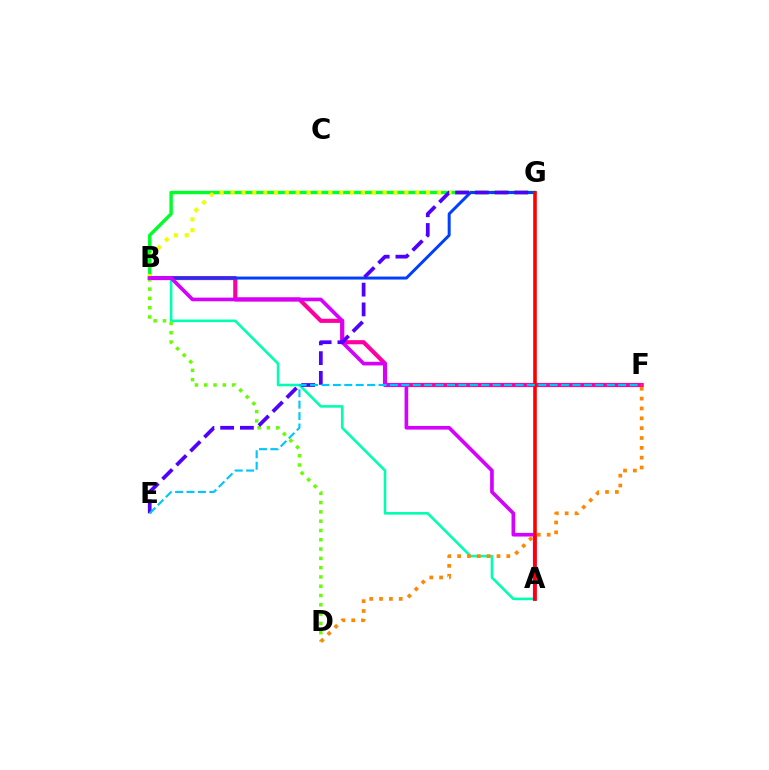{('B', 'F'): [{'color': '#ff00a0', 'line_style': 'solid', 'thickness': 2.98}], ('B', 'G'): [{'color': '#00ff27', 'line_style': 'solid', 'thickness': 2.44}, {'color': '#eeff00', 'line_style': 'dotted', 'thickness': 2.95}, {'color': '#003fff', 'line_style': 'solid', 'thickness': 2.14}], ('A', 'B'): [{'color': '#00ffaf', 'line_style': 'solid', 'thickness': 1.87}, {'color': '#d600ff', 'line_style': 'solid', 'thickness': 2.63}], ('B', 'D'): [{'color': '#66ff00', 'line_style': 'dotted', 'thickness': 2.52}], ('E', 'G'): [{'color': '#4f00ff', 'line_style': 'dashed', 'thickness': 2.68}], ('A', 'G'): [{'color': '#ff0000', 'line_style': 'solid', 'thickness': 2.58}], ('E', 'F'): [{'color': '#00c7ff', 'line_style': 'dashed', 'thickness': 1.55}], ('D', 'F'): [{'color': '#ff8800', 'line_style': 'dotted', 'thickness': 2.67}]}